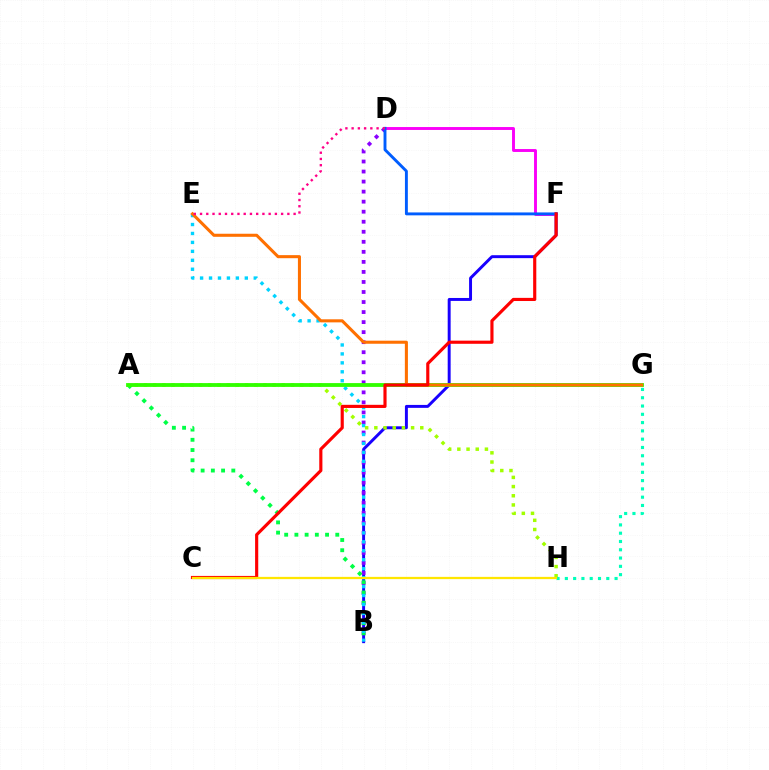{('B', 'F'): [{'color': '#1900ff', 'line_style': 'solid', 'thickness': 2.12}], ('D', 'F'): [{'color': '#fa00f9', 'line_style': 'solid', 'thickness': 2.1}, {'color': '#005dff', 'line_style': 'solid', 'thickness': 2.09}], ('B', 'D'): [{'color': '#8a00ff', 'line_style': 'dotted', 'thickness': 2.73}], ('A', 'B'): [{'color': '#00ff45', 'line_style': 'dotted', 'thickness': 2.78}], ('B', 'E'): [{'color': '#00d3ff', 'line_style': 'dotted', 'thickness': 2.43}], ('A', 'H'): [{'color': '#a2ff00', 'line_style': 'dotted', 'thickness': 2.5}], ('A', 'G'): [{'color': '#31ff00', 'line_style': 'solid', 'thickness': 2.75}], ('E', 'G'): [{'color': '#ff7000', 'line_style': 'solid', 'thickness': 2.21}], ('G', 'H'): [{'color': '#00ffbb', 'line_style': 'dotted', 'thickness': 2.25}], ('D', 'E'): [{'color': '#ff0088', 'line_style': 'dotted', 'thickness': 1.69}], ('C', 'F'): [{'color': '#ff0000', 'line_style': 'solid', 'thickness': 2.26}], ('C', 'H'): [{'color': '#ffe600', 'line_style': 'solid', 'thickness': 1.63}]}